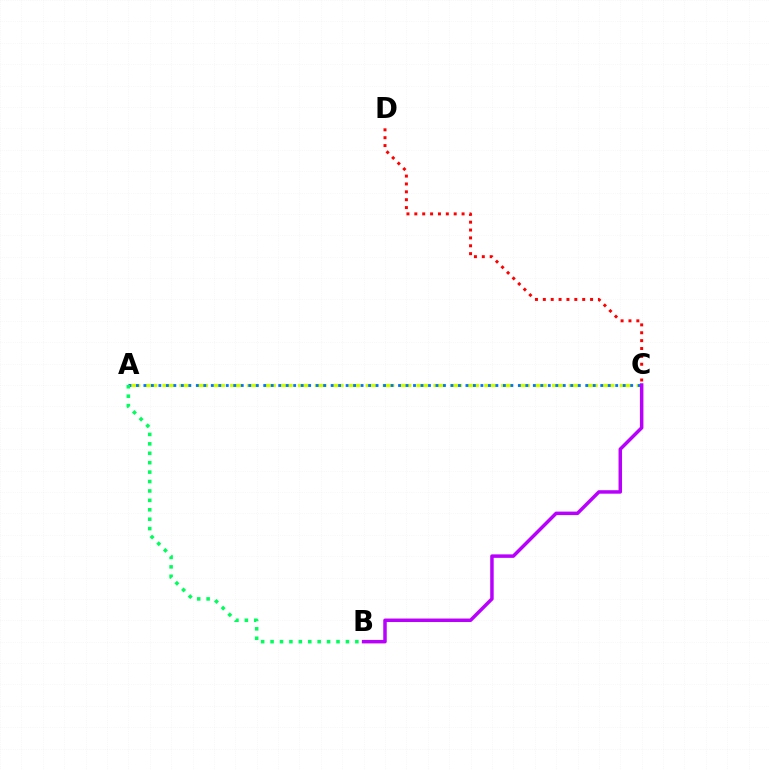{('A', 'C'): [{'color': '#d1ff00', 'line_style': 'dashed', 'thickness': 2.3}, {'color': '#0074ff', 'line_style': 'dotted', 'thickness': 2.03}], ('C', 'D'): [{'color': '#ff0000', 'line_style': 'dotted', 'thickness': 2.14}], ('B', 'C'): [{'color': '#b900ff', 'line_style': 'solid', 'thickness': 2.51}], ('A', 'B'): [{'color': '#00ff5c', 'line_style': 'dotted', 'thickness': 2.56}]}